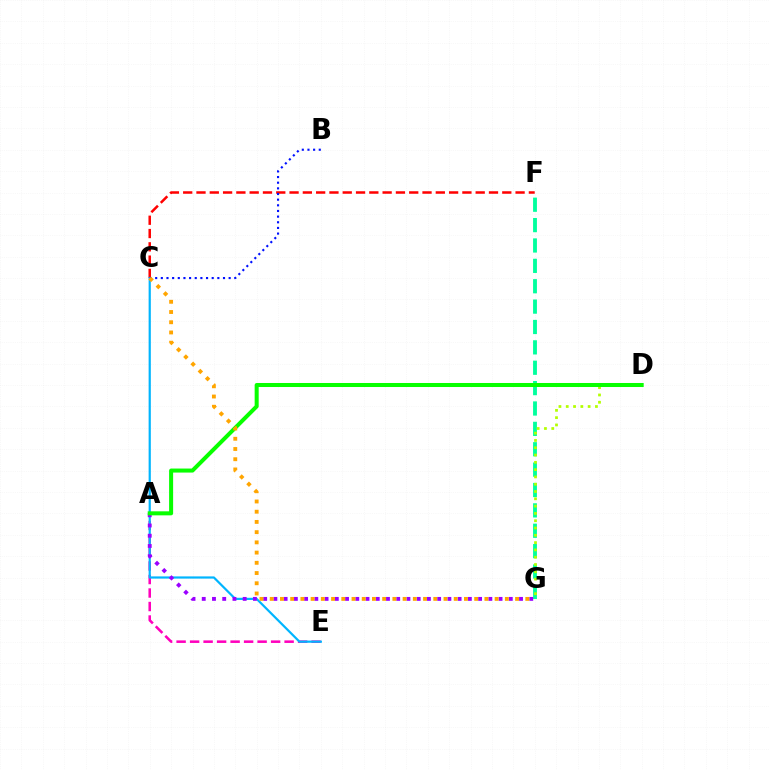{('C', 'F'): [{'color': '#ff0000', 'line_style': 'dashed', 'thickness': 1.81}], ('F', 'G'): [{'color': '#00ff9d', 'line_style': 'dashed', 'thickness': 2.77}], ('A', 'E'): [{'color': '#ff00bd', 'line_style': 'dashed', 'thickness': 1.83}], ('C', 'E'): [{'color': '#00b5ff', 'line_style': 'solid', 'thickness': 1.58}], ('A', 'G'): [{'color': '#9b00ff', 'line_style': 'dotted', 'thickness': 2.78}], ('B', 'C'): [{'color': '#0010ff', 'line_style': 'dotted', 'thickness': 1.54}], ('D', 'G'): [{'color': '#b3ff00', 'line_style': 'dotted', 'thickness': 1.98}], ('A', 'D'): [{'color': '#08ff00', 'line_style': 'solid', 'thickness': 2.9}], ('C', 'G'): [{'color': '#ffa500', 'line_style': 'dotted', 'thickness': 2.78}]}